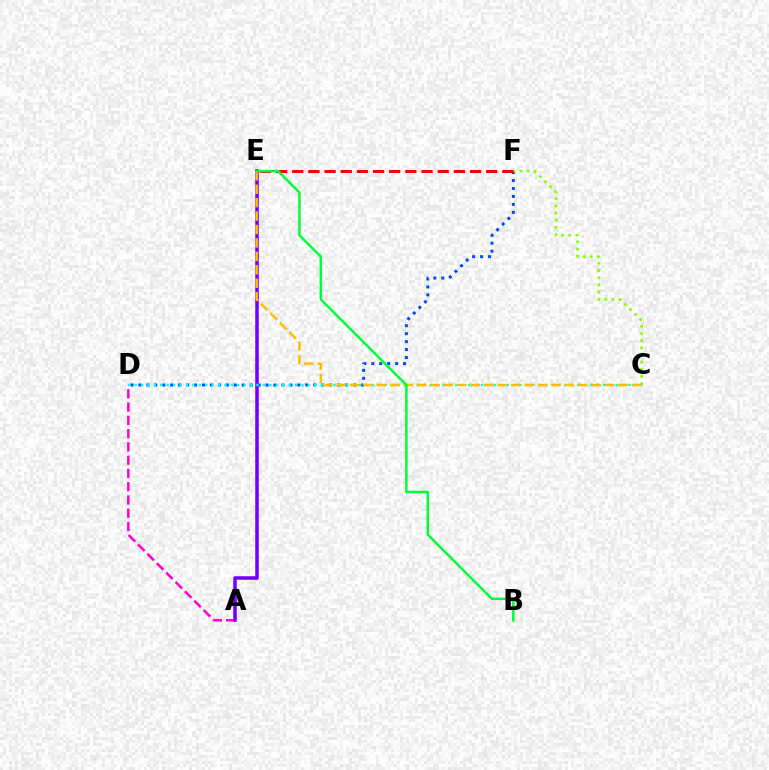{('A', 'D'): [{'color': '#ff00cf', 'line_style': 'dashed', 'thickness': 1.8}], ('D', 'F'): [{'color': '#004bff', 'line_style': 'dotted', 'thickness': 2.16}], ('C', 'F'): [{'color': '#84ff00', 'line_style': 'dotted', 'thickness': 1.95}], ('A', 'E'): [{'color': '#7200ff', 'line_style': 'solid', 'thickness': 2.54}], ('C', 'D'): [{'color': '#00fff6', 'line_style': 'dotted', 'thickness': 1.74}], ('E', 'F'): [{'color': '#ff0000', 'line_style': 'dashed', 'thickness': 2.2}], ('C', 'E'): [{'color': '#ffbd00', 'line_style': 'dashed', 'thickness': 1.82}], ('B', 'E'): [{'color': '#00ff39', 'line_style': 'solid', 'thickness': 1.8}]}